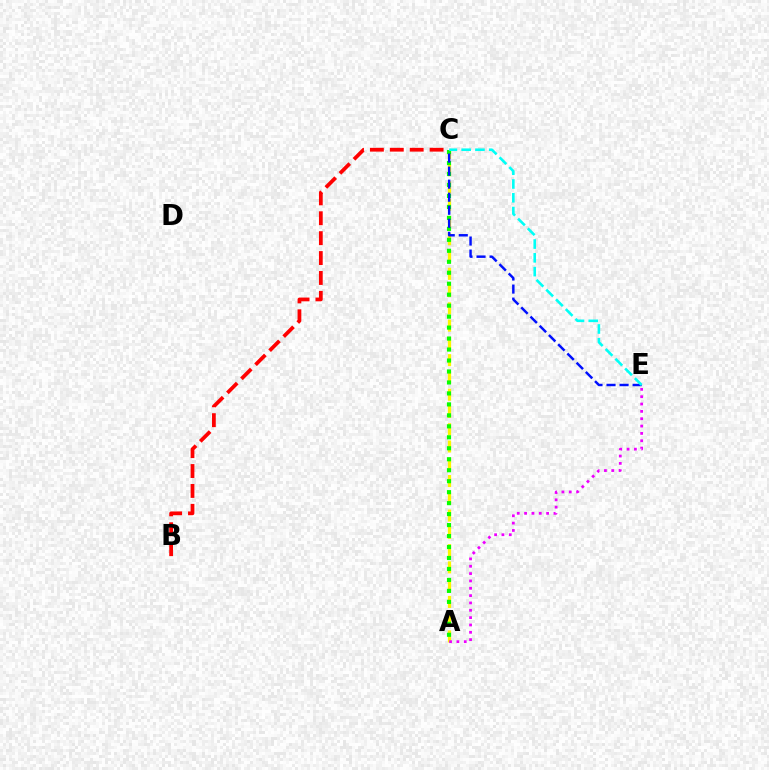{('A', 'C'): [{'color': '#fcf500', 'line_style': 'dashed', 'thickness': 2.35}, {'color': '#08ff00', 'line_style': 'dotted', 'thickness': 2.98}], ('B', 'C'): [{'color': '#ff0000', 'line_style': 'dashed', 'thickness': 2.7}], ('A', 'E'): [{'color': '#ee00ff', 'line_style': 'dotted', 'thickness': 1.99}], ('C', 'E'): [{'color': '#0010ff', 'line_style': 'dashed', 'thickness': 1.77}, {'color': '#00fff6', 'line_style': 'dashed', 'thickness': 1.87}]}